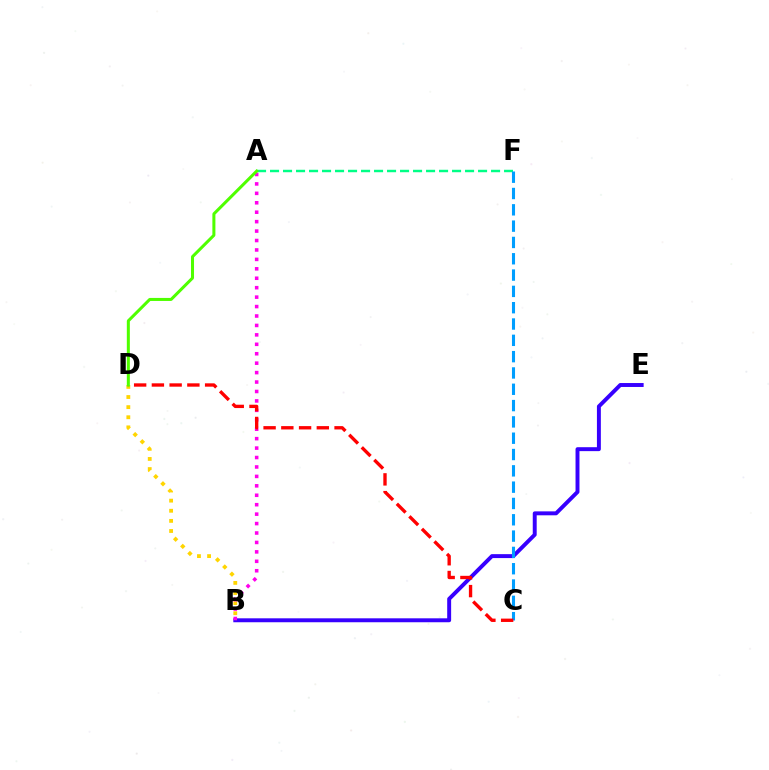{('A', 'F'): [{'color': '#00ff86', 'line_style': 'dashed', 'thickness': 1.77}], ('B', 'D'): [{'color': '#ffd500', 'line_style': 'dotted', 'thickness': 2.75}], ('B', 'E'): [{'color': '#3700ff', 'line_style': 'solid', 'thickness': 2.83}], ('A', 'B'): [{'color': '#ff00ed', 'line_style': 'dotted', 'thickness': 2.56}], ('C', 'F'): [{'color': '#009eff', 'line_style': 'dashed', 'thickness': 2.22}], ('C', 'D'): [{'color': '#ff0000', 'line_style': 'dashed', 'thickness': 2.41}], ('A', 'D'): [{'color': '#4fff00', 'line_style': 'solid', 'thickness': 2.18}]}